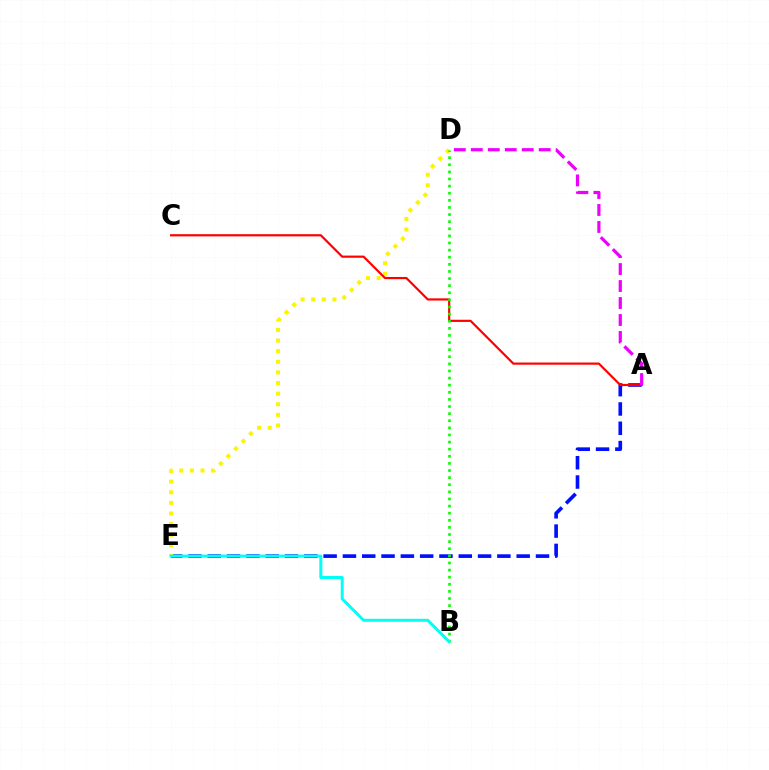{('A', 'E'): [{'color': '#0010ff', 'line_style': 'dashed', 'thickness': 2.62}], ('D', 'E'): [{'color': '#fcf500', 'line_style': 'dotted', 'thickness': 2.88}], ('A', 'C'): [{'color': '#ff0000', 'line_style': 'solid', 'thickness': 1.57}], ('B', 'D'): [{'color': '#08ff00', 'line_style': 'dotted', 'thickness': 1.93}], ('B', 'E'): [{'color': '#00fff6', 'line_style': 'solid', 'thickness': 2.15}], ('A', 'D'): [{'color': '#ee00ff', 'line_style': 'dashed', 'thickness': 2.31}]}